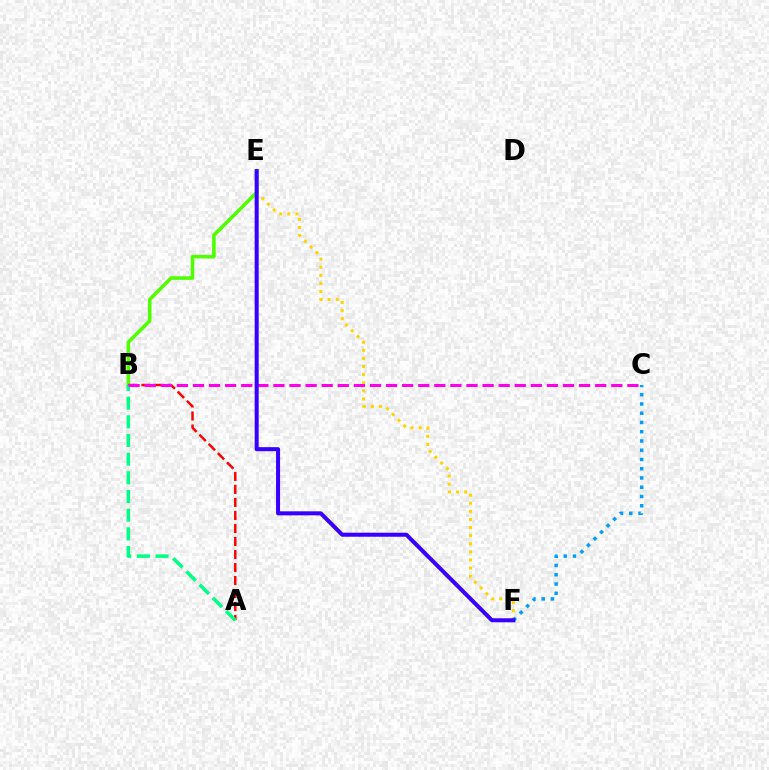{('E', 'F'): [{'color': '#ffd500', 'line_style': 'dotted', 'thickness': 2.2}, {'color': '#3700ff', 'line_style': 'solid', 'thickness': 2.9}], ('B', 'E'): [{'color': '#4fff00', 'line_style': 'solid', 'thickness': 2.55}], ('C', 'F'): [{'color': '#009eff', 'line_style': 'dotted', 'thickness': 2.51}], ('A', 'B'): [{'color': '#ff0000', 'line_style': 'dashed', 'thickness': 1.77}, {'color': '#00ff86', 'line_style': 'dashed', 'thickness': 2.54}], ('B', 'C'): [{'color': '#ff00ed', 'line_style': 'dashed', 'thickness': 2.19}]}